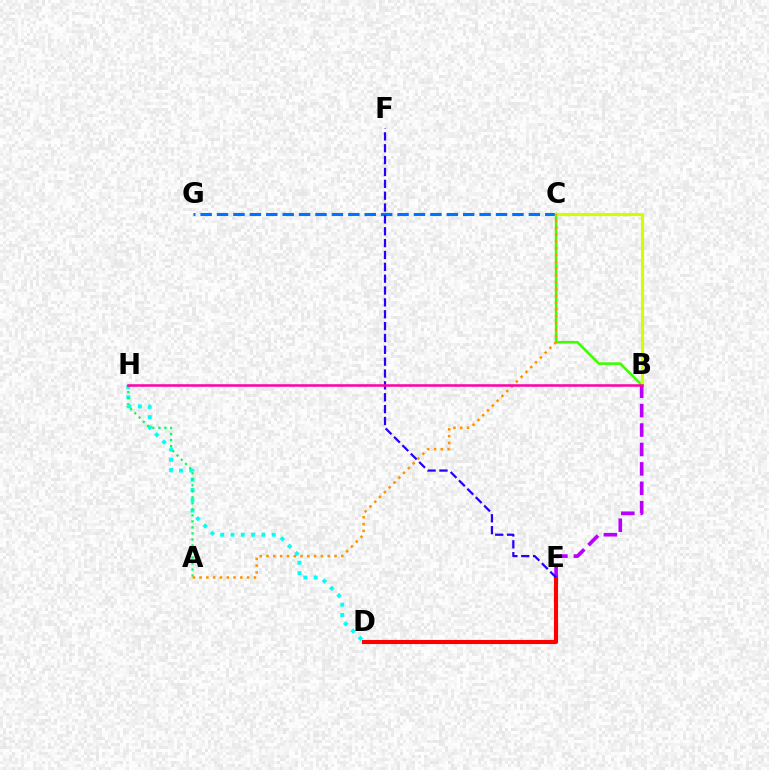{('D', 'H'): [{'color': '#00fff6', 'line_style': 'dotted', 'thickness': 2.8}], ('A', 'H'): [{'color': '#00ff5c', 'line_style': 'dotted', 'thickness': 1.63}], ('D', 'E'): [{'color': '#ff0000', 'line_style': 'solid', 'thickness': 2.95}], ('C', 'G'): [{'color': '#0074ff', 'line_style': 'dashed', 'thickness': 2.23}], ('B', 'C'): [{'color': '#3dff00', 'line_style': 'solid', 'thickness': 1.87}, {'color': '#d1ff00', 'line_style': 'solid', 'thickness': 2.29}], ('A', 'C'): [{'color': '#ff9400', 'line_style': 'dotted', 'thickness': 1.85}], ('B', 'E'): [{'color': '#b900ff', 'line_style': 'dashed', 'thickness': 2.64}], ('E', 'F'): [{'color': '#2500ff', 'line_style': 'dashed', 'thickness': 1.61}], ('B', 'H'): [{'color': '#ff00ac', 'line_style': 'solid', 'thickness': 1.83}]}